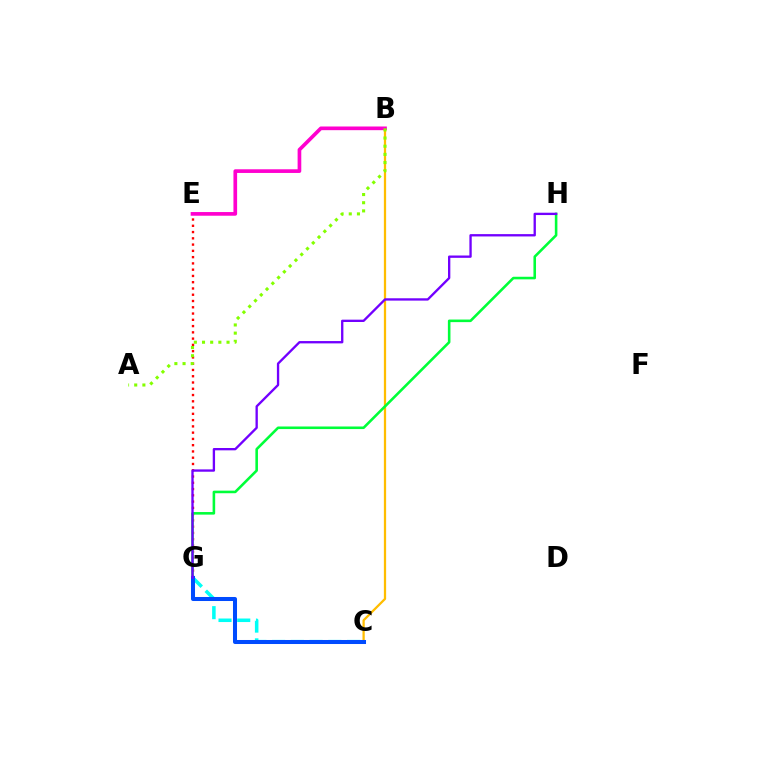{('E', 'G'): [{'color': '#ff0000', 'line_style': 'dotted', 'thickness': 1.7}], ('B', 'C'): [{'color': '#ffbd00', 'line_style': 'solid', 'thickness': 1.63}], ('C', 'G'): [{'color': '#00fff6', 'line_style': 'dashed', 'thickness': 2.55}, {'color': '#004bff', 'line_style': 'solid', 'thickness': 2.9}], ('G', 'H'): [{'color': '#00ff39', 'line_style': 'solid', 'thickness': 1.86}, {'color': '#7200ff', 'line_style': 'solid', 'thickness': 1.68}], ('B', 'E'): [{'color': '#ff00cf', 'line_style': 'solid', 'thickness': 2.65}], ('A', 'B'): [{'color': '#84ff00', 'line_style': 'dotted', 'thickness': 2.22}]}